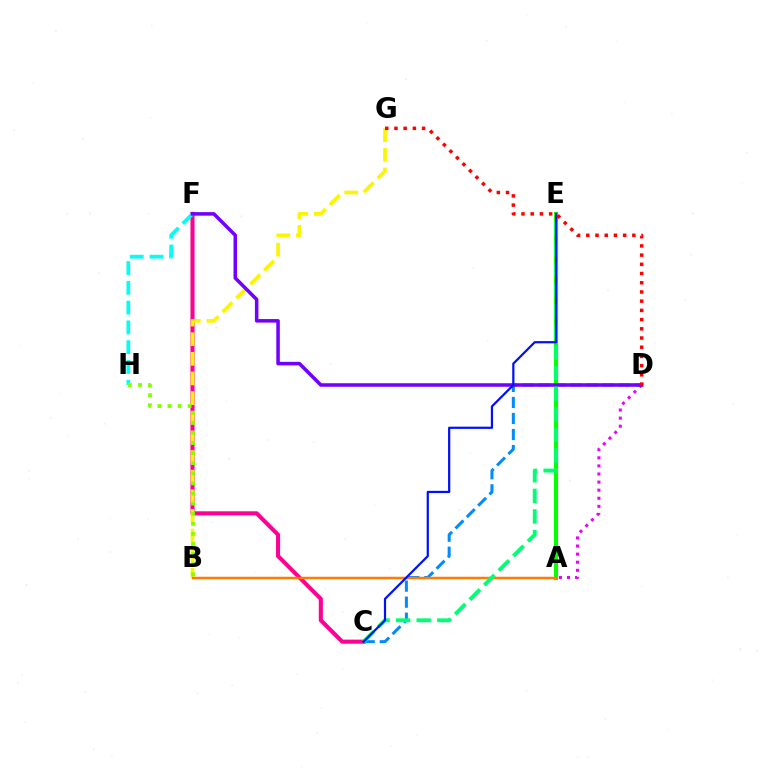{('A', 'D'): [{'color': '#ee00ff', 'line_style': 'dotted', 'thickness': 2.2}], ('C', 'F'): [{'color': '#ff0094', 'line_style': 'solid', 'thickness': 2.94}], ('B', 'G'): [{'color': '#fcf500', 'line_style': 'dashed', 'thickness': 2.67}], ('F', 'H'): [{'color': '#00fff6', 'line_style': 'dashed', 'thickness': 2.69}], ('B', 'H'): [{'color': '#84ff00', 'line_style': 'dotted', 'thickness': 2.74}], ('C', 'D'): [{'color': '#008cff', 'line_style': 'dashed', 'thickness': 2.18}], ('A', 'E'): [{'color': '#08ff00', 'line_style': 'solid', 'thickness': 2.99}], ('A', 'B'): [{'color': '#ff7c00', 'line_style': 'solid', 'thickness': 1.8}], ('D', 'F'): [{'color': '#7200ff', 'line_style': 'solid', 'thickness': 2.55}], ('C', 'E'): [{'color': '#00ff74', 'line_style': 'dashed', 'thickness': 2.8}, {'color': '#0010ff', 'line_style': 'solid', 'thickness': 1.59}], ('D', 'G'): [{'color': '#ff0000', 'line_style': 'dotted', 'thickness': 2.5}]}